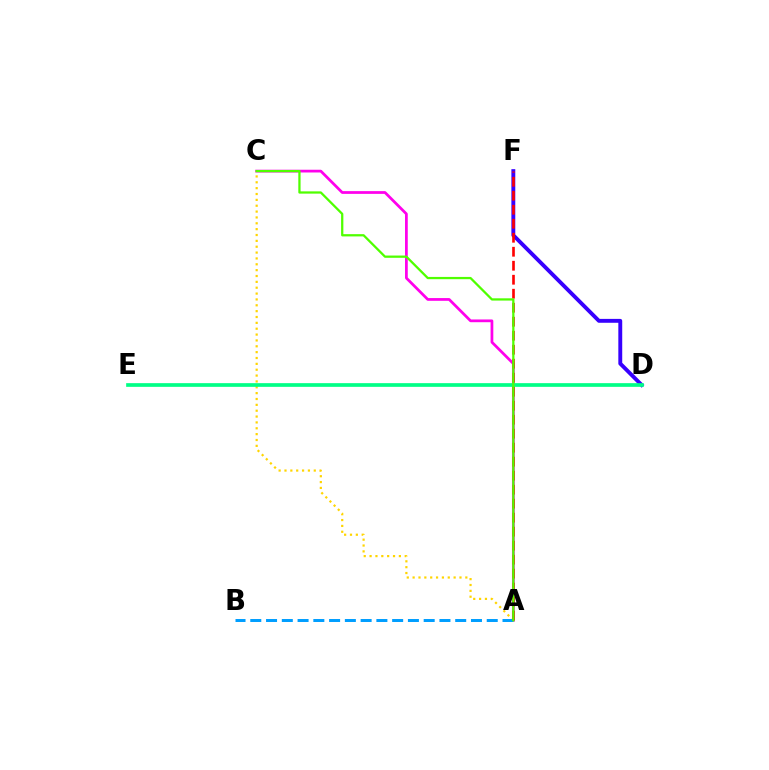{('A', 'C'): [{'color': '#ff00ed', 'line_style': 'solid', 'thickness': 1.98}, {'color': '#ffd500', 'line_style': 'dotted', 'thickness': 1.59}, {'color': '#4fff00', 'line_style': 'solid', 'thickness': 1.63}], ('D', 'F'): [{'color': '#3700ff', 'line_style': 'solid', 'thickness': 2.8}], ('A', 'B'): [{'color': '#009eff', 'line_style': 'dashed', 'thickness': 2.14}], ('A', 'F'): [{'color': '#ff0000', 'line_style': 'dashed', 'thickness': 1.9}], ('D', 'E'): [{'color': '#00ff86', 'line_style': 'solid', 'thickness': 2.65}]}